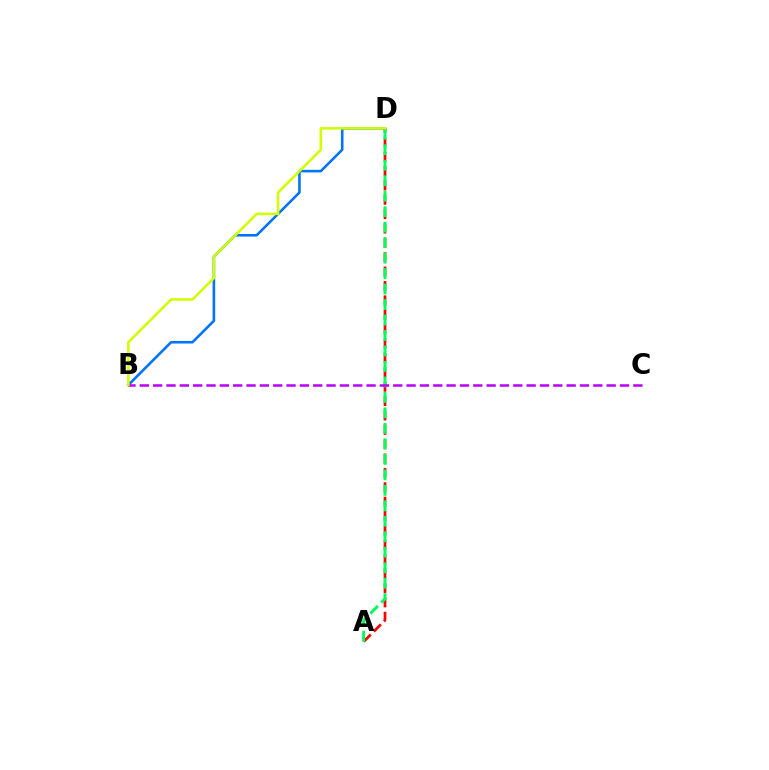{('A', 'D'): [{'color': '#ff0000', 'line_style': 'dashed', 'thickness': 1.95}, {'color': '#00ff5c', 'line_style': 'dashed', 'thickness': 2.1}], ('B', 'D'): [{'color': '#0074ff', 'line_style': 'solid', 'thickness': 1.86}, {'color': '#d1ff00', 'line_style': 'solid', 'thickness': 1.86}], ('B', 'C'): [{'color': '#b900ff', 'line_style': 'dashed', 'thickness': 1.81}]}